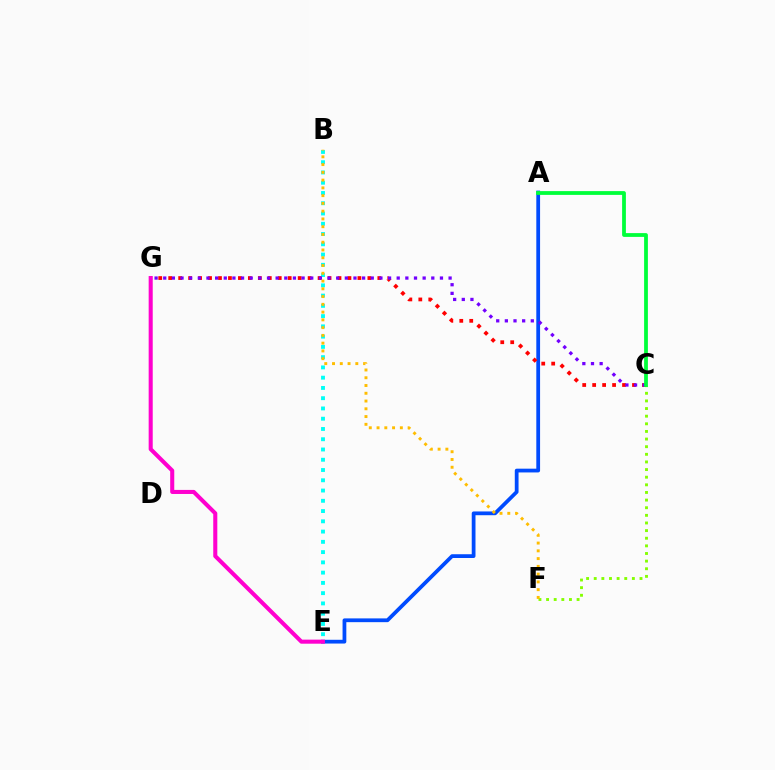{('A', 'E'): [{'color': '#004bff', 'line_style': 'solid', 'thickness': 2.71}], ('C', 'F'): [{'color': '#84ff00', 'line_style': 'dotted', 'thickness': 2.07}], ('B', 'E'): [{'color': '#00fff6', 'line_style': 'dotted', 'thickness': 2.79}], ('C', 'G'): [{'color': '#ff0000', 'line_style': 'dotted', 'thickness': 2.71}, {'color': '#7200ff', 'line_style': 'dotted', 'thickness': 2.35}], ('E', 'G'): [{'color': '#ff00cf', 'line_style': 'solid', 'thickness': 2.92}], ('B', 'F'): [{'color': '#ffbd00', 'line_style': 'dotted', 'thickness': 2.11}], ('A', 'C'): [{'color': '#00ff39', 'line_style': 'solid', 'thickness': 2.72}]}